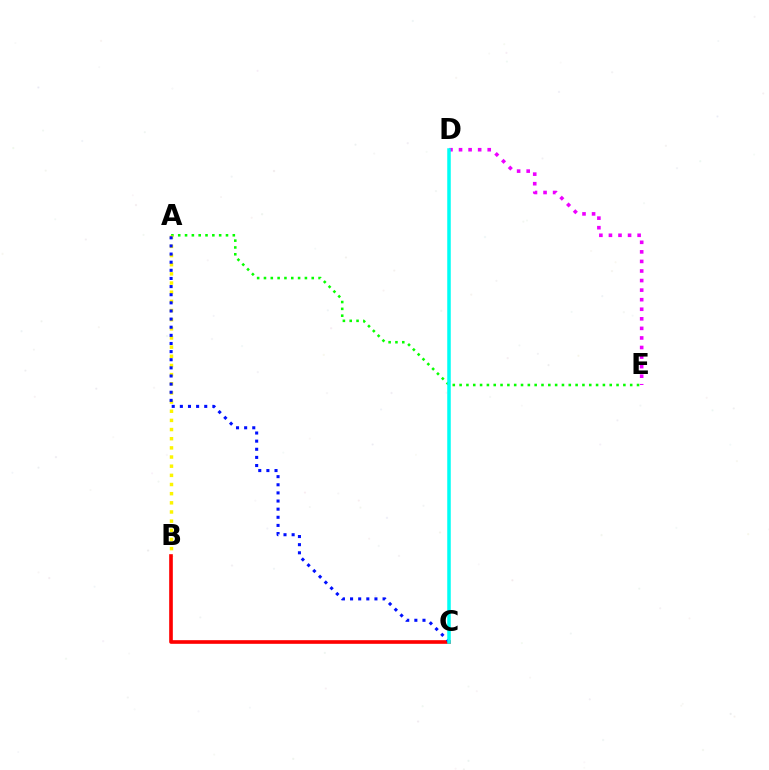{('A', 'E'): [{'color': '#08ff00', 'line_style': 'dotted', 'thickness': 1.85}], ('D', 'E'): [{'color': '#ee00ff', 'line_style': 'dotted', 'thickness': 2.6}], ('A', 'B'): [{'color': '#fcf500', 'line_style': 'dotted', 'thickness': 2.49}], ('B', 'C'): [{'color': '#ff0000', 'line_style': 'solid', 'thickness': 2.62}], ('A', 'C'): [{'color': '#0010ff', 'line_style': 'dotted', 'thickness': 2.21}], ('C', 'D'): [{'color': '#00fff6', 'line_style': 'solid', 'thickness': 2.53}]}